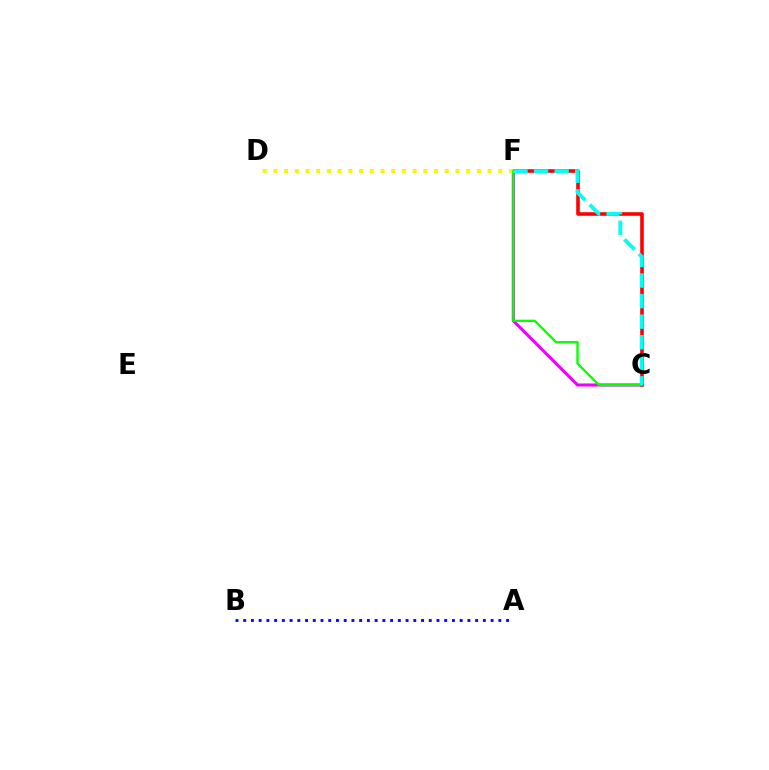{('C', 'F'): [{'color': '#ee00ff', 'line_style': 'solid', 'thickness': 2.22}, {'color': '#ff0000', 'line_style': 'solid', 'thickness': 2.59}, {'color': '#08ff00', 'line_style': 'solid', 'thickness': 1.67}, {'color': '#00fff6', 'line_style': 'dashed', 'thickness': 2.79}], ('A', 'B'): [{'color': '#0010ff', 'line_style': 'dotted', 'thickness': 2.1}], ('D', 'F'): [{'color': '#fcf500', 'line_style': 'dotted', 'thickness': 2.91}]}